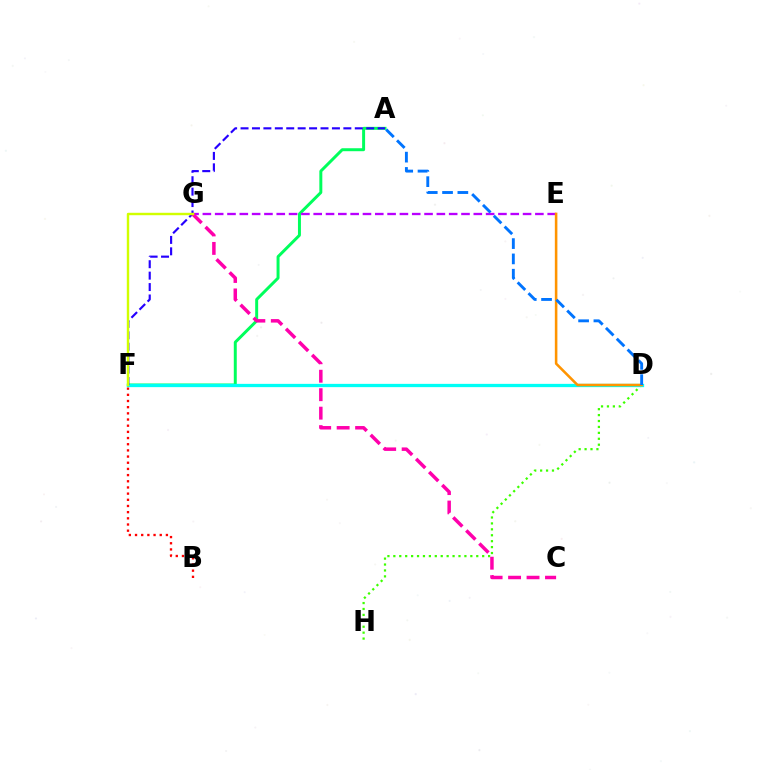{('A', 'F'): [{'color': '#00ff5c', 'line_style': 'solid', 'thickness': 2.14}, {'color': '#2500ff', 'line_style': 'dashed', 'thickness': 1.55}], ('D', 'H'): [{'color': '#3dff00', 'line_style': 'dotted', 'thickness': 1.61}], ('B', 'F'): [{'color': '#ff0000', 'line_style': 'dotted', 'thickness': 1.68}], ('E', 'G'): [{'color': '#b900ff', 'line_style': 'dashed', 'thickness': 1.67}], ('D', 'F'): [{'color': '#00fff6', 'line_style': 'solid', 'thickness': 2.36}], ('D', 'E'): [{'color': '#ff9400', 'line_style': 'solid', 'thickness': 1.84}], ('C', 'G'): [{'color': '#ff00ac', 'line_style': 'dashed', 'thickness': 2.51}], ('F', 'G'): [{'color': '#d1ff00', 'line_style': 'solid', 'thickness': 1.74}], ('A', 'D'): [{'color': '#0074ff', 'line_style': 'dashed', 'thickness': 2.08}]}